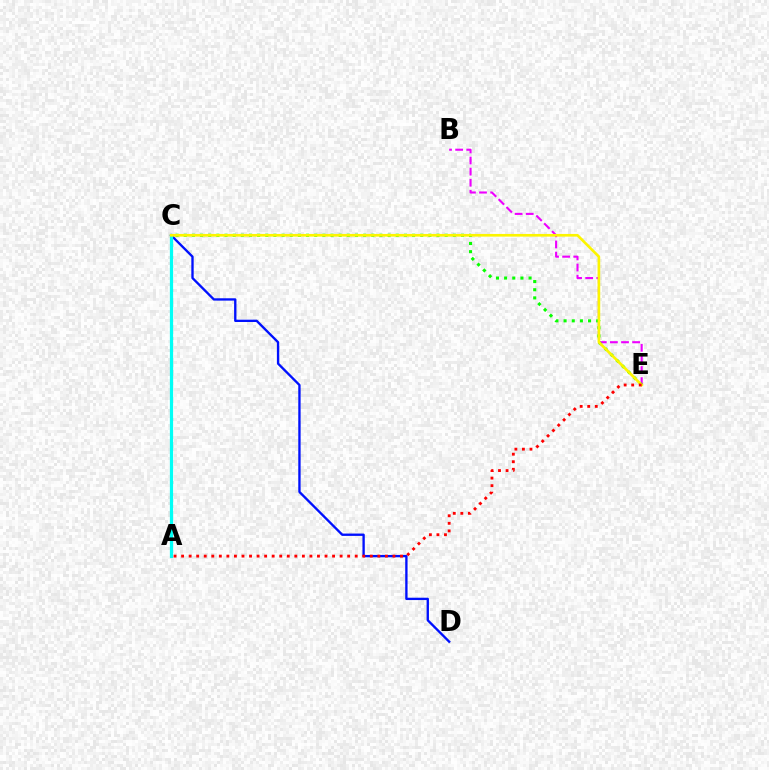{('C', 'D'): [{'color': '#0010ff', 'line_style': 'solid', 'thickness': 1.69}], ('A', 'C'): [{'color': '#00fff6', 'line_style': 'solid', 'thickness': 2.33}], ('B', 'E'): [{'color': '#ee00ff', 'line_style': 'dashed', 'thickness': 1.51}], ('C', 'E'): [{'color': '#08ff00', 'line_style': 'dotted', 'thickness': 2.22}, {'color': '#fcf500', 'line_style': 'solid', 'thickness': 1.92}], ('A', 'E'): [{'color': '#ff0000', 'line_style': 'dotted', 'thickness': 2.05}]}